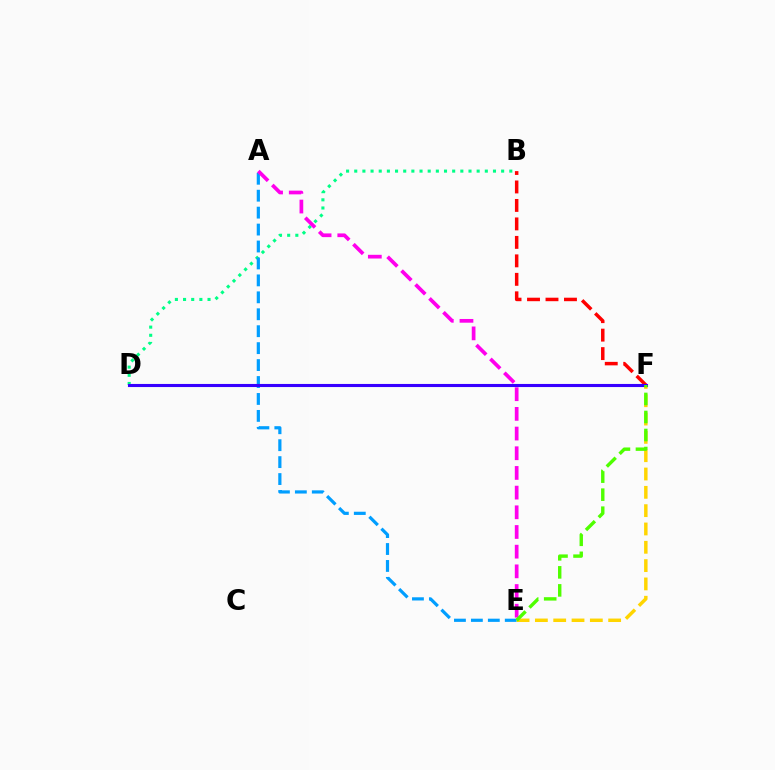{('B', 'D'): [{'color': '#00ff86', 'line_style': 'dotted', 'thickness': 2.22}], ('A', 'E'): [{'color': '#009eff', 'line_style': 'dashed', 'thickness': 2.3}, {'color': '#ff00ed', 'line_style': 'dashed', 'thickness': 2.67}], ('E', 'F'): [{'color': '#ffd500', 'line_style': 'dashed', 'thickness': 2.49}, {'color': '#4fff00', 'line_style': 'dashed', 'thickness': 2.45}], ('B', 'F'): [{'color': '#ff0000', 'line_style': 'dashed', 'thickness': 2.51}], ('D', 'F'): [{'color': '#3700ff', 'line_style': 'solid', 'thickness': 2.23}]}